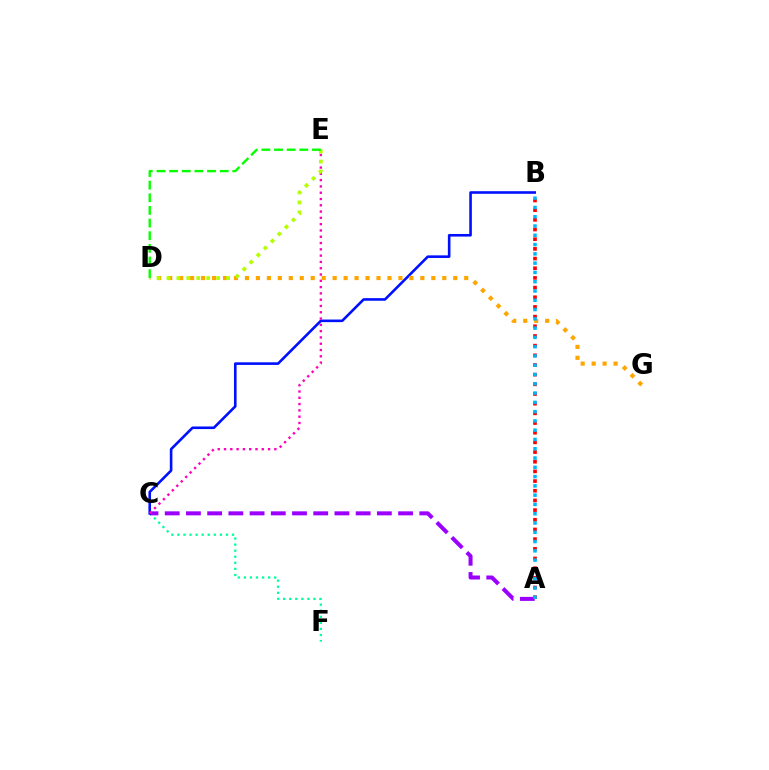{('C', 'F'): [{'color': '#00ff9d', 'line_style': 'dotted', 'thickness': 1.65}], ('A', 'C'): [{'color': '#9b00ff', 'line_style': 'dashed', 'thickness': 2.88}], ('B', 'C'): [{'color': '#0010ff', 'line_style': 'solid', 'thickness': 1.87}], ('A', 'B'): [{'color': '#ff0000', 'line_style': 'dotted', 'thickness': 2.63}, {'color': '#00b5ff', 'line_style': 'dotted', 'thickness': 2.52}], ('C', 'E'): [{'color': '#ff00bd', 'line_style': 'dotted', 'thickness': 1.71}], ('D', 'G'): [{'color': '#ffa500', 'line_style': 'dotted', 'thickness': 2.98}], ('D', 'E'): [{'color': '#b3ff00', 'line_style': 'dotted', 'thickness': 2.7}, {'color': '#08ff00', 'line_style': 'dashed', 'thickness': 1.72}]}